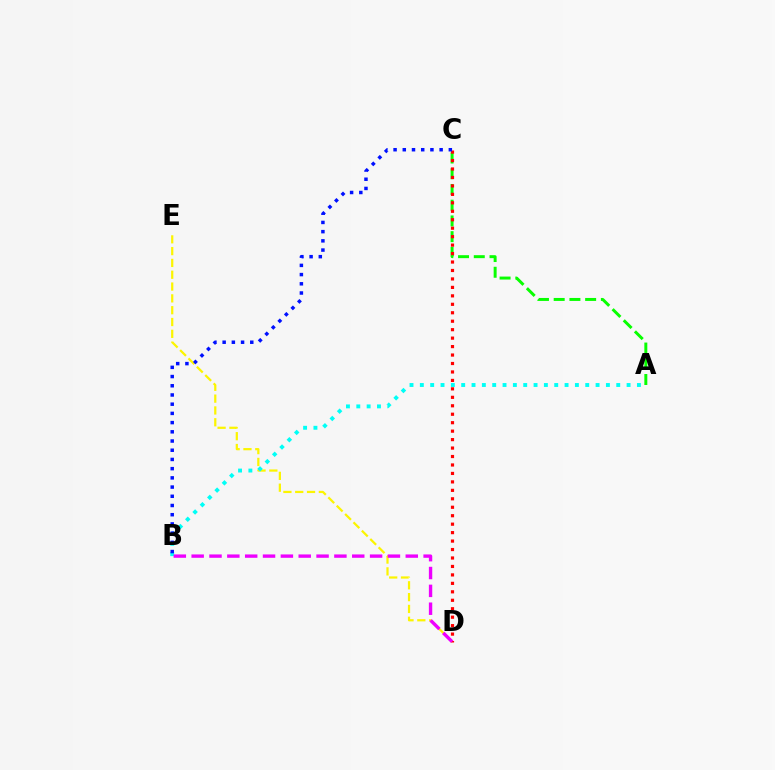{('A', 'C'): [{'color': '#08ff00', 'line_style': 'dashed', 'thickness': 2.14}], ('D', 'E'): [{'color': '#fcf500', 'line_style': 'dashed', 'thickness': 1.61}], ('C', 'D'): [{'color': '#ff0000', 'line_style': 'dotted', 'thickness': 2.3}], ('A', 'B'): [{'color': '#00fff6', 'line_style': 'dotted', 'thickness': 2.81}], ('B', 'D'): [{'color': '#ee00ff', 'line_style': 'dashed', 'thickness': 2.42}], ('B', 'C'): [{'color': '#0010ff', 'line_style': 'dotted', 'thickness': 2.5}]}